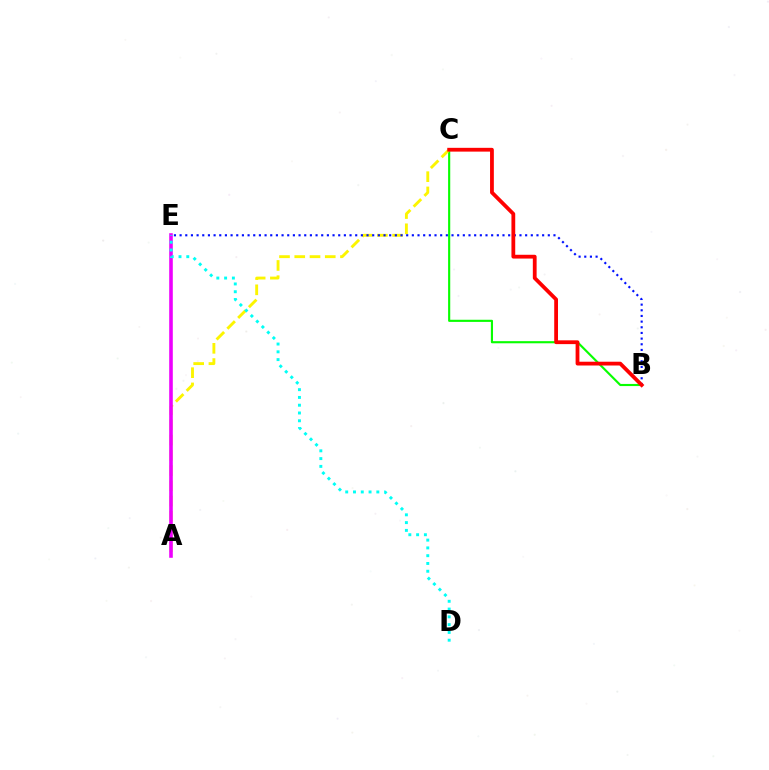{('B', 'C'): [{'color': '#08ff00', 'line_style': 'solid', 'thickness': 1.54}, {'color': '#ff0000', 'line_style': 'solid', 'thickness': 2.73}], ('A', 'C'): [{'color': '#fcf500', 'line_style': 'dashed', 'thickness': 2.07}], ('B', 'E'): [{'color': '#0010ff', 'line_style': 'dotted', 'thickness': 1.54}], ('A', 'E'): [{'color': '#ee00ff', 'line_style': 'solid', 'thickness': 2.59}], ('D', 'E'): [{'color': '#00fff6', 'line_style': 'dotted', 'thickness': 2.11}]}